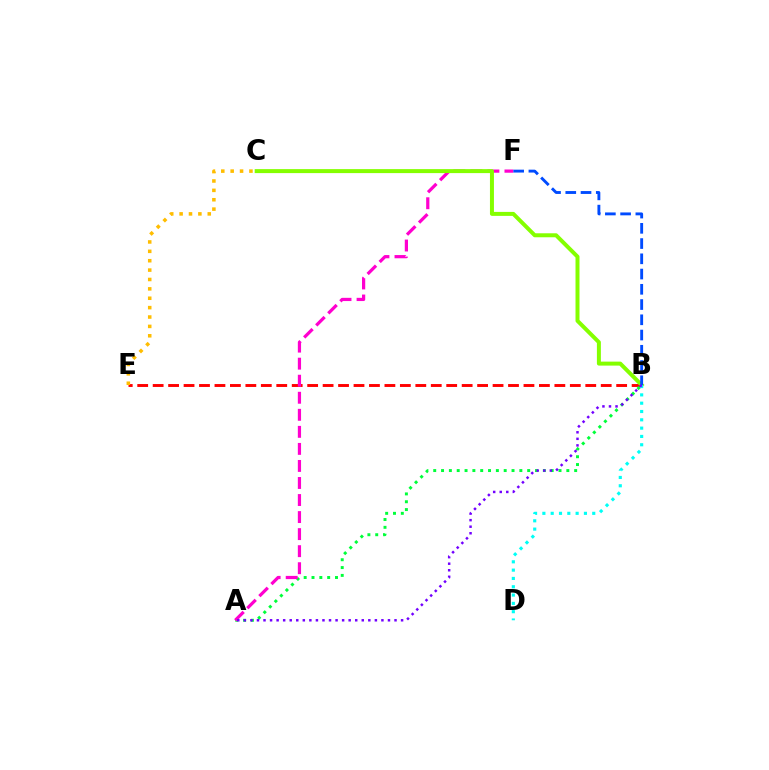{('B', 'E'): [{'color': '#ff0000', 'line_style': 'dashed', 'thickness': 2.1}], ('A', 'B'): [{'color': '#00ff39', 'line_style': 'dotted', 'thickness': 2.13}, {'color': '#7200ff', 'line_style': 'dotted', 'thickness': 1.78}], ('A', 'F'): [{'color': '#ff00cf', 'line_style': 'dashed', 'thickness': 2.32}], ('C', 'E'): [{'color': '#ffbd00', 'line_style': 'dotted', 'thickness': 2.55}], ('B', 'C'): [{'color': '#84ff00', 'line_style': 'solid', 'thickness': 2.87}], ('B', 'D'): [{'color': '#00fff6', 'line_style': 'dotted', 'thickness': 2.26}], ('B', 'F'): [{'color': '#004bff', 'line_style': 'dashed', 'thickness': 2.07}]}